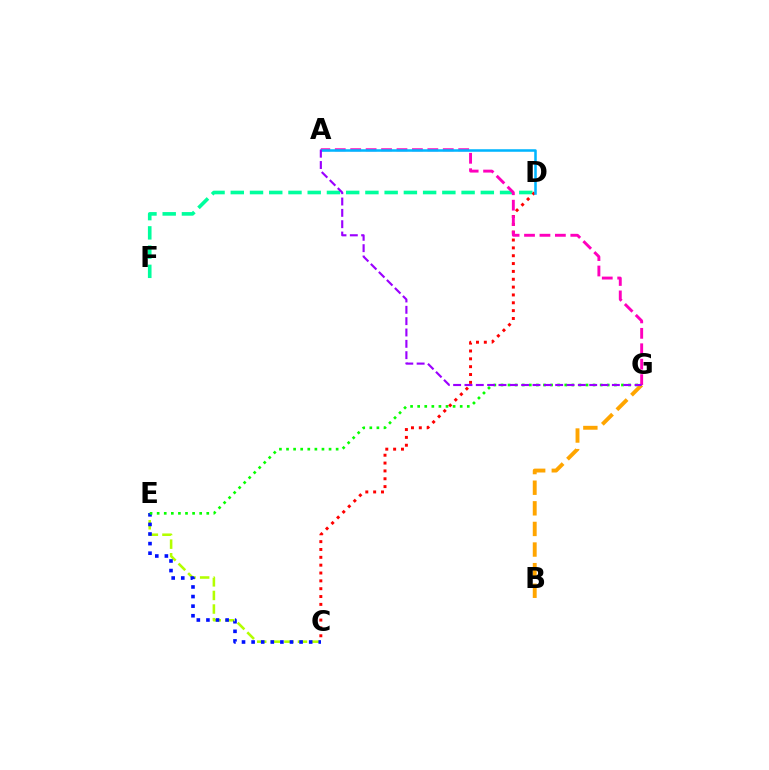{('C', 'E'): [{'color': '#b3ff00', 'line_style': 'dashed', 'thickness': 1.85}, {'color': '#0010ff', 'line_style': 'dotted', 'thickness': 2.61}], ('E', 'G'): [{'color': '#08ff00', 'line_style': 'dotted', 'thickness': 1.93}], ('D', 'F'): [{'color': '#00ff9d', 'line_style': 'dashed', 'thickness': 2.61}], ('C', 'D'): [{'color': '#ff0000', 'line_style': 'dotted', 'thickness': 2.13}], ('A', 'G'): [{'color': '#ff00bd', 'line_style': 'dashed', 'thickness': 2.1}, {'color': '#9b00ff', 'line_style': 'dashed', 'thickness': 1.54}], ('A', 'D'): [{'color': '#00b5ff', 'line_style': 'solid', 'thickness': 1.83}], ('B', 'G'): [{'color': '#ffa500', 'line_style': 'dashed', 'thickness': 2.8}]}